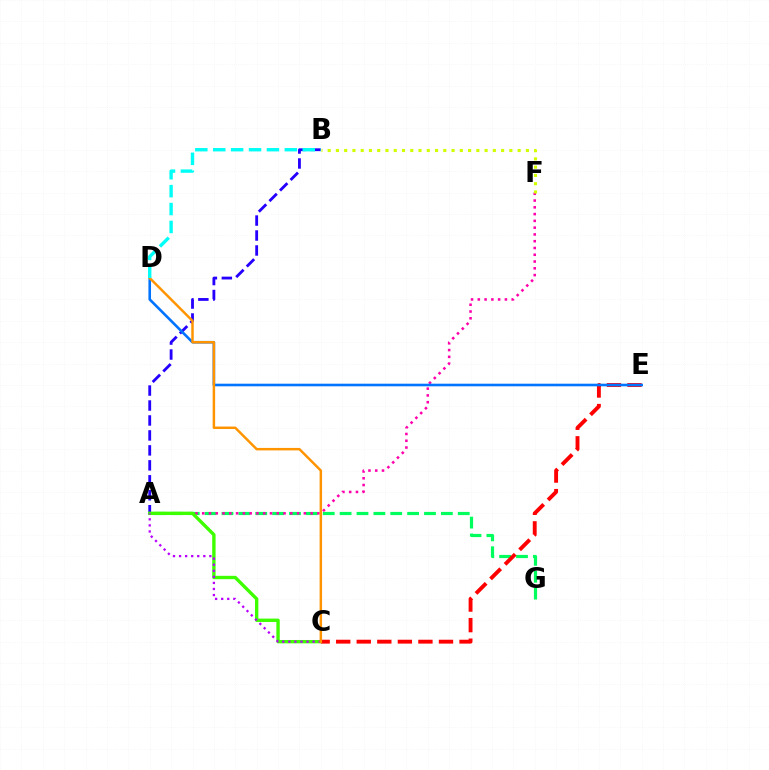{('A', 'G'): [{'color': '#00ff5c', 'line_style': 'dashed', 'thickness': 2.29}], ('A', 'B'): [{'color': '#2500ff', 'line_style': 'dashed', 'thickness': 2.03}], ('A', 'F'): [{'color': '#ff00ac', 'line_style': 'dotted', 'thickness': 1.84}], ('A', 'C'): [{'color': '#3dff00', 'line_style': 'solid', 'thickness': 2.42}, {'color': '#b900ff', 'line_style': 'dotted', 'thickness': 1.65}], ('C', 'E'): [{'color': '#ff0000', 'line_style': 'dashed', 'thickness': 2.79}], ('B', 'F'): [{'color': '#d1ff00', 'line_style': 'dotted', 'thickness': 2.24}], ('D', 'E'): [{'color': '#0074ff', 'line_style': 'solid', 'thickness': 1.87}], ('C', 'D'): [{'color': '#ff9400', 'line_style': 'solid', 'thickness': 1.77}], ('B', 'D'): [{'color': '#00fff6', 'line_style': 'dashed', 'thickness': 2.43}]}